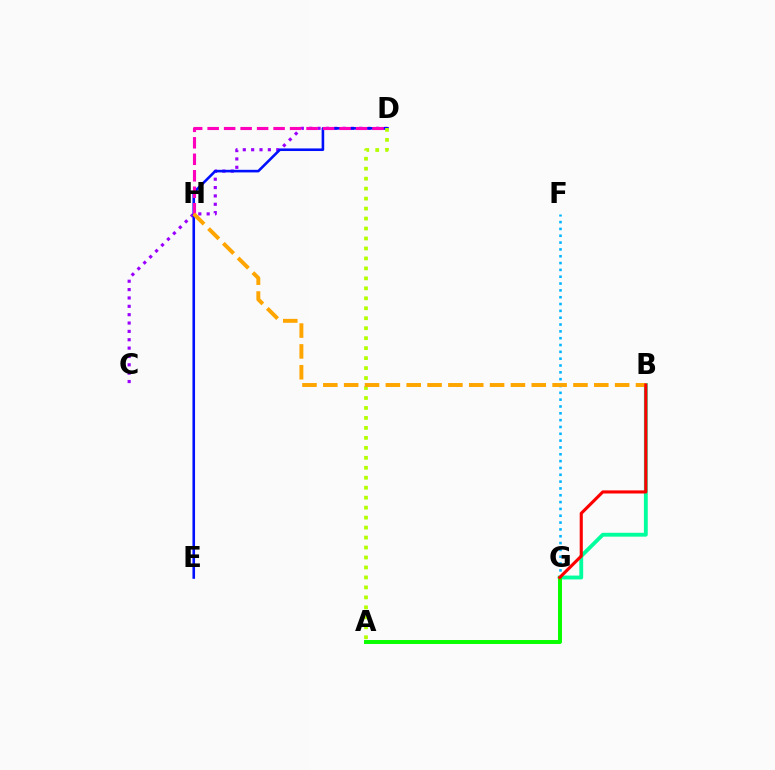{('C', 'D'): [{'color': '#9b00ff', 'line_style': 'dotted', 'thickness': 2.27}], ('F', 'G'): [{'color': '#00b5ff', 'line_style': 'dotted', 'thickness': 1.86}], ('D', 'E'): [{'color': '#0010ff', 'line_style': 'solid', 'thickness': 1.87}], ('B', 'G'): [{'color': '#00ff9d', 'line_style': 'solid', 'thickness': 2.77}, {'color': '#ff0000', 'line_style': 'solid', 'thickness': 2.23}], ('D', 'H'): [{'color': '#ff00bd', 'line_style': 'dashed', 'thickness': 2.24}], ('A', 'D'): [{'color': '#b3ff00', 'line_style': 'dotted', 'thickness': 2.71}], ('A', 'G'): [{'color': '#08ff00', 'line_style': 'solid', 'thickness': 2.84}], ('B', 'H'): [{'color': '#ffa500', 'line_style': 'dashed', 'thickness': 2.83}]}